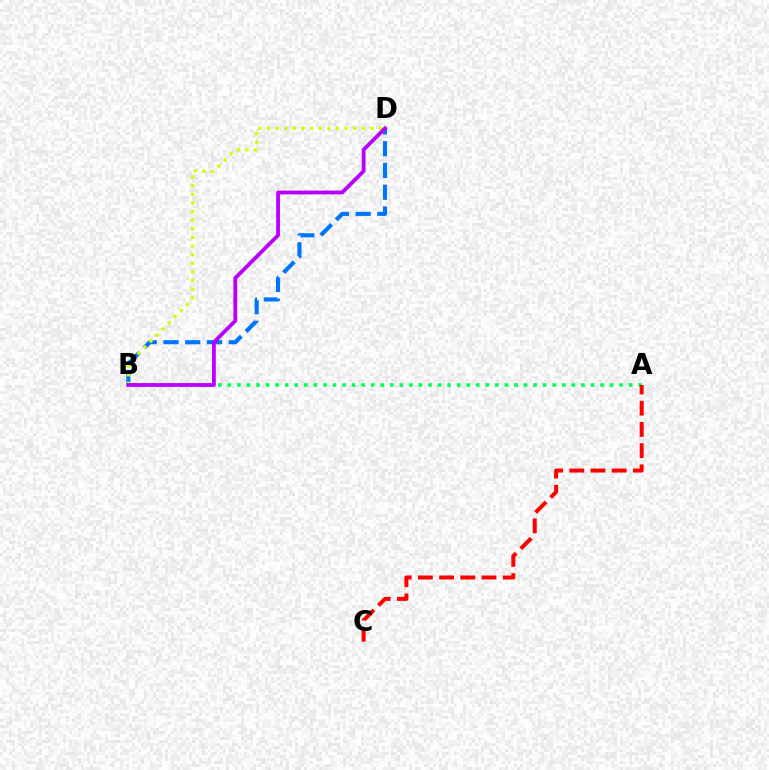{('B', 'D'): [{'color': '#0074ff', 'line_style': 'dashed', 'thickness': 2.96}, {'color': '#d1ff00', 'line_style': 'dotted', 'thickness': 2.34}, {'color': '#b900ff', 'line_style': 'solid', 'thickness': 2.75}], ('A', 'B'): [{'color': '#00ff5c', 'line_style': 'dotted', 'thickness': 2.6}], ('A', 'C'): [{'color': '#ff0000', 'line_style': 'dashed', 'thickness': 2.88}]}